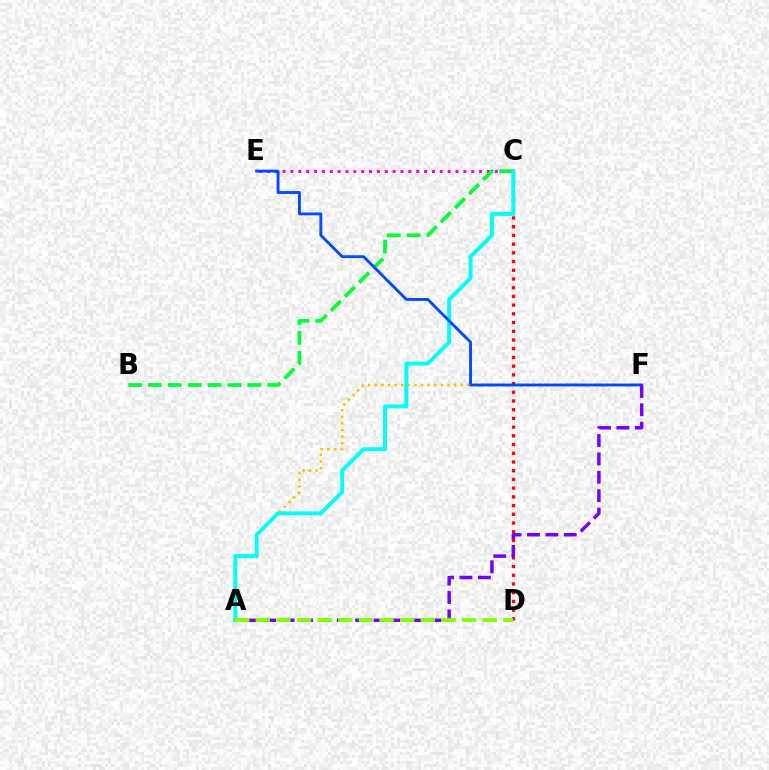{('A', 'F'): [{'color': '#ffbd00', 'line_style': 'dotted', 'thickness': 1.8}, {'color': '#7200ff', 'line_style': 'dashed', 'thickness': 2.5}], ('C', 'E'): [{'color': '#ff00cf', 'line_style': 'dotted', 'thickness': 2.14}], ('C', 'D'): [{'color': '#ff0000', 'line_style': 'dotted', 'thickness': 2.37}], ('B', 'C'): [{'color': '#00ff39', 'line_style': 'dashed', 'thickness': 2.7}], ('A', 'C'): [{'color': '#00fff6', 'line_style': 'solid', 'thickness': 2.83}], ('E', 'F'): [{'color': '#004bff', 'line_style': 'solid', 'thickness': 2.07}], ('A', 'D'): [{'color': '#84ff00', 'line_style': 'dashed', 'thickness': 2.8}]}